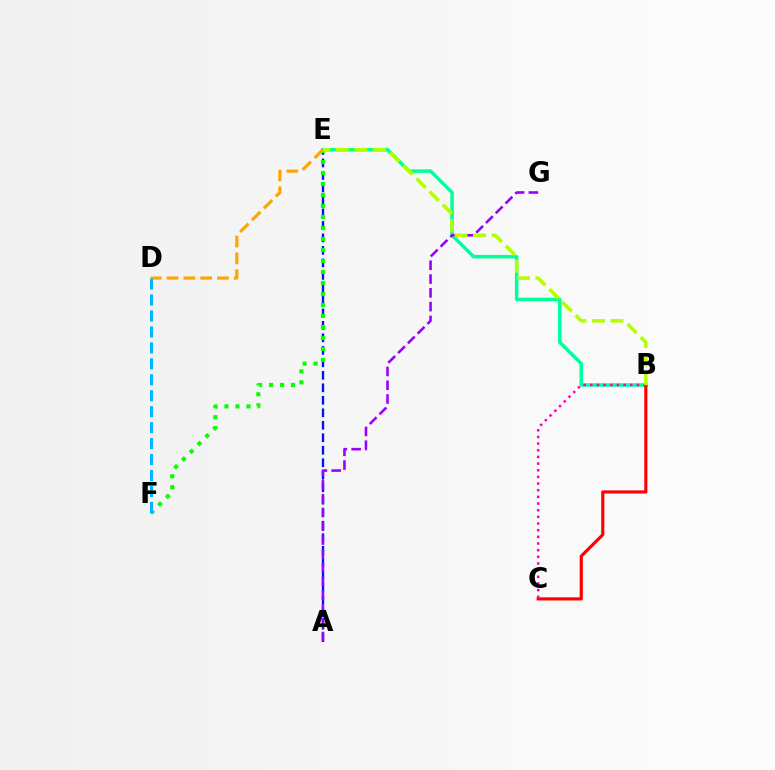{('A', 'E'): [{'color': '#0010ff', 'line_style': 'dashed', 'thickness': 1.7}], ('B', 'E'): [{'color': '#00ff9d', 'line_style': 'solid', 'thickness': 2.53}, {'color': '#b3ff00', 'line_style': 'dashed', 'thickness': 2.52}], ('A', 'G'): [{'color': '#9b00ff', 'line_style': 'dashed', 'thickness': 1.87}], ('E', 'F'): [{'color': '#08ff00', 'line_style': 'dotted', 'thickness': 2.99}], ('B', 'C'): [{'color': '#ff0000', 'line_style': 'solid', 'thickness': 2.25}, {'color': '#ff00bd', 'line_style': 'dotted', 'thickness': 1.81}], ('D', 'E'): [{'color': '#ffa500', 'line_style': 'dashed', 'thickness': 2.28}], ('D', 'F'): [{'color': '#00b5ff', 'line_style': 'dashed', 'thickness': 2.17}]}